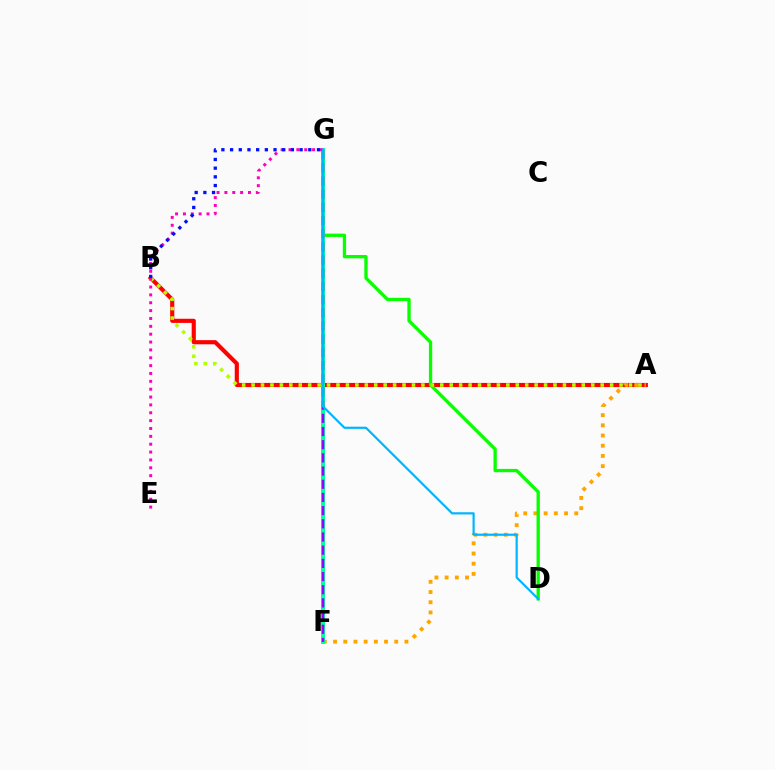{('A', 'B'): [{'color': '#ff0000', 'line_style': 'solid', 'thickness': 2.98}, {'color': '#b3ff00', 'line_style': 'dotted', 'thickness': 2.56}], ('A', 'F'): [{'color': '#ffa500', 'line_style': 'dotted', 'thickness': 2.77}], ('D', 'G'): [{'color': '#08ff00', 'line_style': 'solid', 'thickness': 2.38}, {'color': '#00b5ff', 'line_style': 'solid', 'thickness': 1.58}], ('F', 'G'): [{'color': '#00ff9d', 'line_style': 'solid', 'thickness': 2.89}, {'color': '#9b00ff', 'line_style': 'dashed', 'thickness': 1.79}], ('E', 'G'): [{'color': '#ff00bd', 'line_style': 'dotted', 'thickness': 2.14}], ('B', 'G'): [{'color': '#0010ff', 'line_style': 'dotted', 'thickness': 2.36}]}